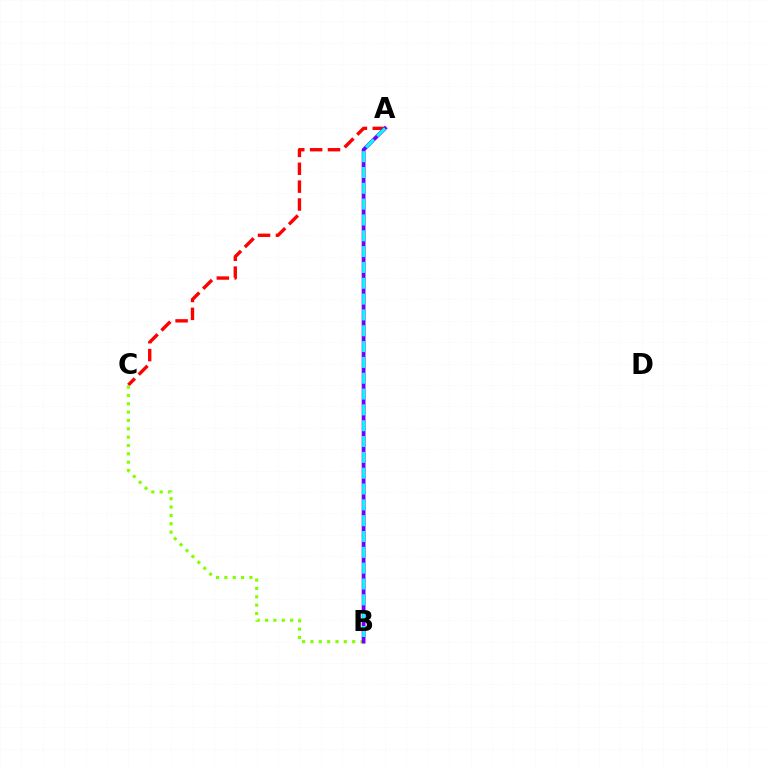{('A', 'C'): [{'color': '#ff0000', 'line_style': 'dashed', 'thickness': 2.43}], ('B', 'C'): [{'color': '#84ff00', 'line_style': 'dotted', 'thickness': 2.27}], ('A', 'B'): [{'color': '#7200ff', 'line_style': 'solid', 'thickness': 2.72}, {'color': '#00fff6', 'line_style': 'dashed', 'thickness': 2.15}]}